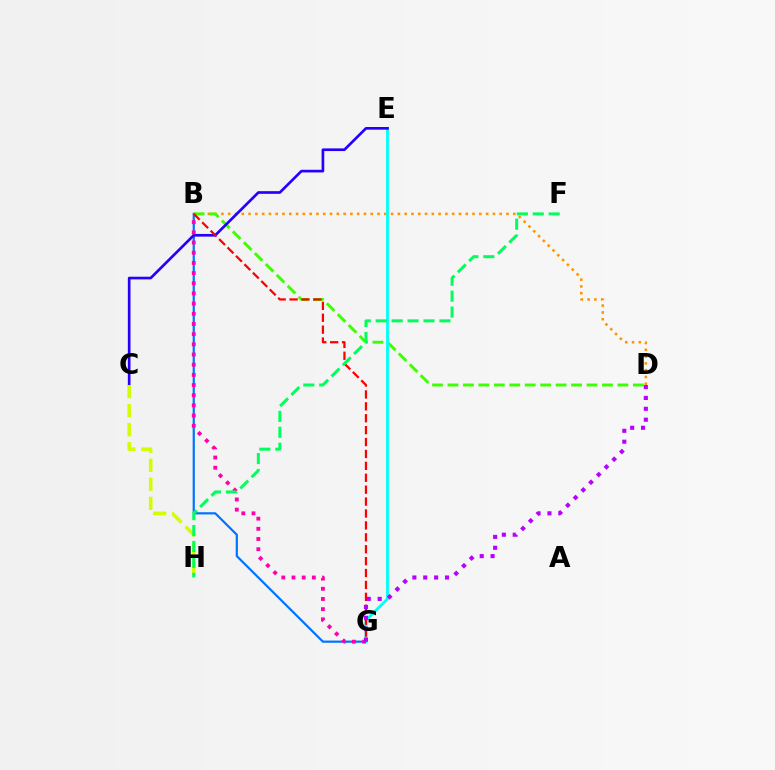{('B', 'G'): [{'color': '#0074ff', 'line_style': 'solid', 'thickness': 1.59}, {'color': '#ff0000', 'line_style': 'dashed', 'thickness': 1.62}, {'color': '#ff00ac', 'line_style': 'dotted', 'thickness': 2.77}], ('B', 'D'): [{'color': '#ff9400', 'line_style': 'dotted', 'thickness': 1.84}, {'color': '#3dff00', 'line_style': 'dashed', 'thickness': 2.1}], ('E', 'G'): [{'color': '#00fff6', 'line_style': 'solid', 'thickness': 2.03}], ('C', 'E'): [{'color': '#2500ff', 'line_style': 'solid', 'thickness': 1.92}], ('C', 'H'): [{'color': '#d1ff00', 'line_style': 'dashed', 'thickness': 2.58}], ('F', 'H'): [{'color': '#00ff5c', 'line_style': 'dashed', 'thickness': 2.16}], ('D', 'G'): [{'color': '#b900ff', 'line_style': 'dotted', 'thickness': 2.96}]}